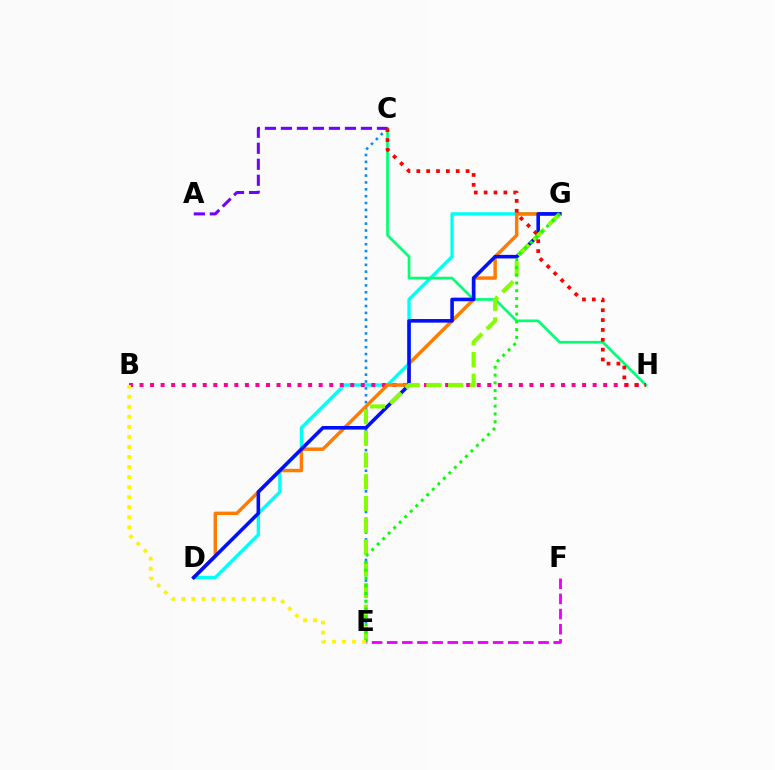{('D', 'G'): [{'color': '#00fff6', 'line_style': 'solid', 'thickness': 2.4}, {'color': '#ff7c00', 'line_style': 'solid', 'thickness': 2.49}, {'color': '#0010ff', 'line_style': 'solid', 'thickness': 2.58}], ('B', 'H'): [{'color': '#ff0094', 'line_style': 'dotted', 'thickness': 2.86}], ('C', 'H'): [{'color': '#00ff74', 'line_style': 'solid', 'thickness': 1.93}, {'color': '#ff0000', 'line_style': 'dotted', 'thickness': 2.68}], ('C', 'E'): [{'color': '#008cff', 'line_style': 'dotted', 'thickness': 1.86}], ('E', 'G'): [{'color': '#84ff00', 'line_style': 'dashed', 'thickness': 2.95}, {'color': '#08ff00', 'line_style': 'dotted', 'thickness': 2.11}], ('A', 'C'): [{'color': '#7200ff', 'line_style': 'dashed', 'thickness': 2.17}], ('E', 'F'): [{'color': '#ee00ff', 'line_style': 'dashed', 'thickness': 2.06}], ('B', 'E'): [{'color': '#fcf500', 'line_style': 'dotted', 'thickness': 2.73}]}